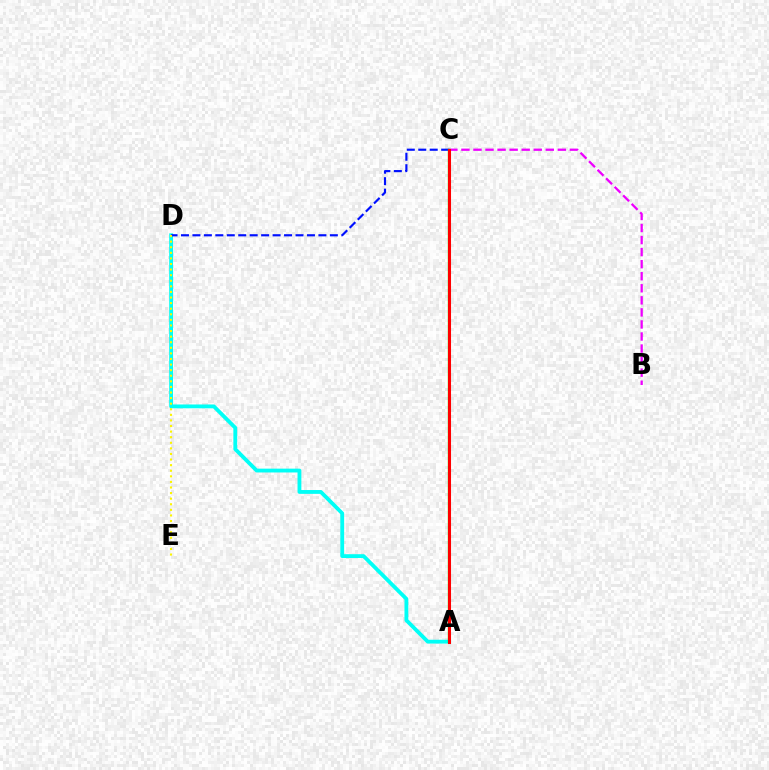{('B', 'C'): [{'color': '#ee00ff', 'line_style': 'dashed', 'thickness': 1.64}], ('A', 'D'): [{'color': '#00fff6', 'line_style': 'solid', 'thickness': 2.75}], ('C', 'D'): [{'color': '#0010ff', 'line_style': 'dashed', 'thickness': 1.56}], ('D', 'E'): [{'color': '#fcf500', 'line_style': 'dotted', 'thickness': 1.52}], ('A', 'C'): [{'color': '#08ff00', 'line_style': 'solid', 'thickness': 1.69}, {'color': '#ff0000', 'line_style': 'solid', 'thickness': 2.2}]}